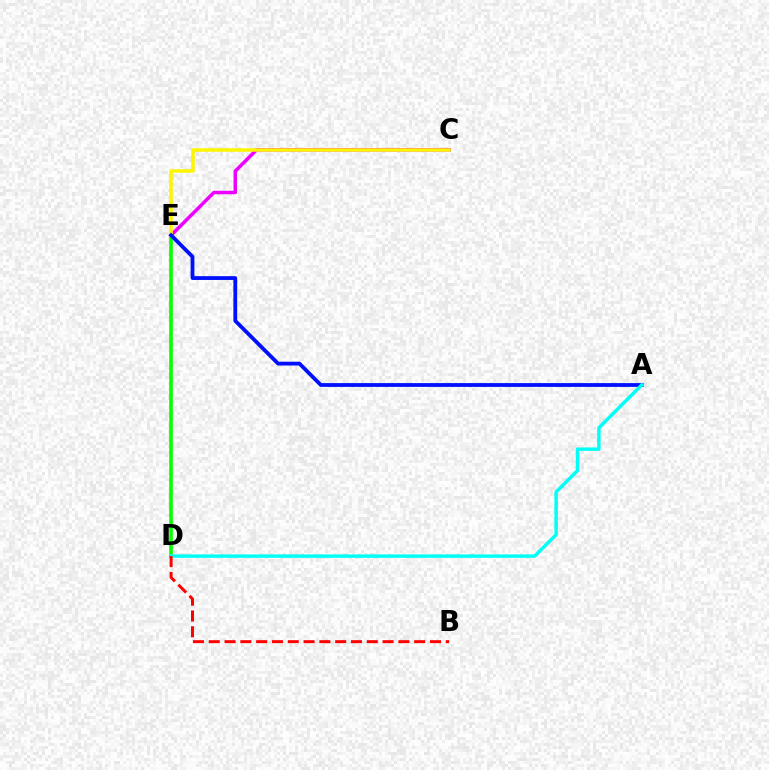{('C', 'E'): [{'color': '#ee00ff', 'line_style': 'solid', 'thickness': 2.52}, {'color': '#fcf500', 'line_style': 'solid', 'thickness': 2.52}], ('D', 'E'): [{'color': '#08ff00', 'line_style': 'solid', 'thickness': 2.6}], ('A', 'E'): [{'color': '#0010ff', 'line_style': 'solid', 'thickness': 2.74}], ('A', 'D'): [{'color': '#00fff6', 'line_style': 'solid', 'thickness': 2.47}], ('B', 'D'): [{'color': '#ff0000', 'line_style': 'dashed', 'thickness': 2.15}]}